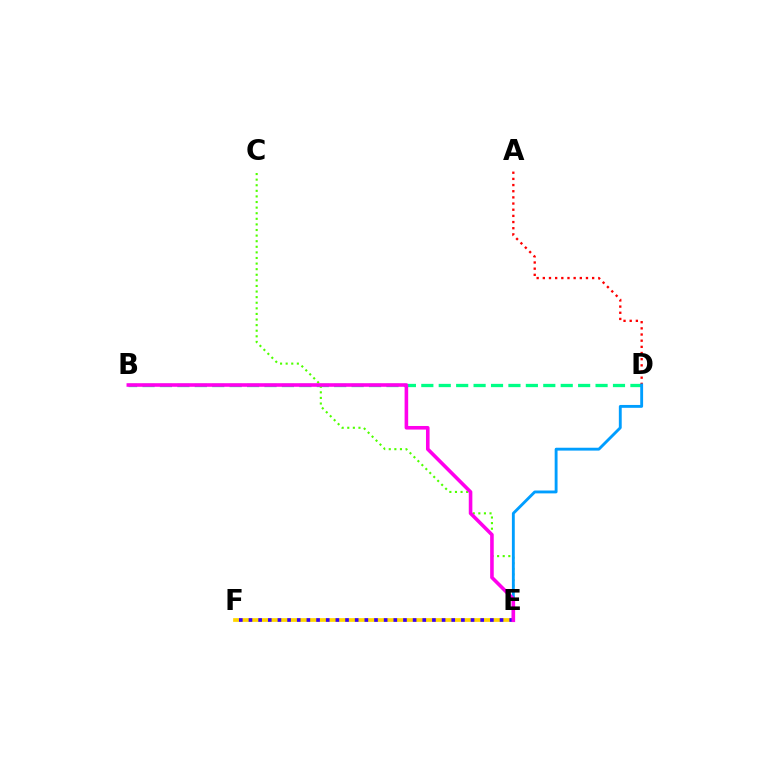{('E', 'F'): [{'color': '#ffd500', 'line_style': 'solid', 'thickness': 2.68}, {'color': '#3700ff', 'line_style': 'dotted', 'thickness': 2.62}], ('B', 'D'): [{'color': '#00ff86', 'line_style': 'dashed', 'thickness': 2.37}], ('A', 'D'): [{'color': '#ff0000', 'line_style': 'dotted', 'thickness': 1.67}], ('C', 'E'): [{'color': '#4fff00', 'line_style': 'dotted', 'thickness': 1.52}], ('D', 'E'): [{'color': '#009eff', 'line_style': 'solid', 'thickness': 2.06}], ('B', 'E'): [{'color': '#ff00ed', 'line_style': 'solid', 'thickness': 2.58}]}